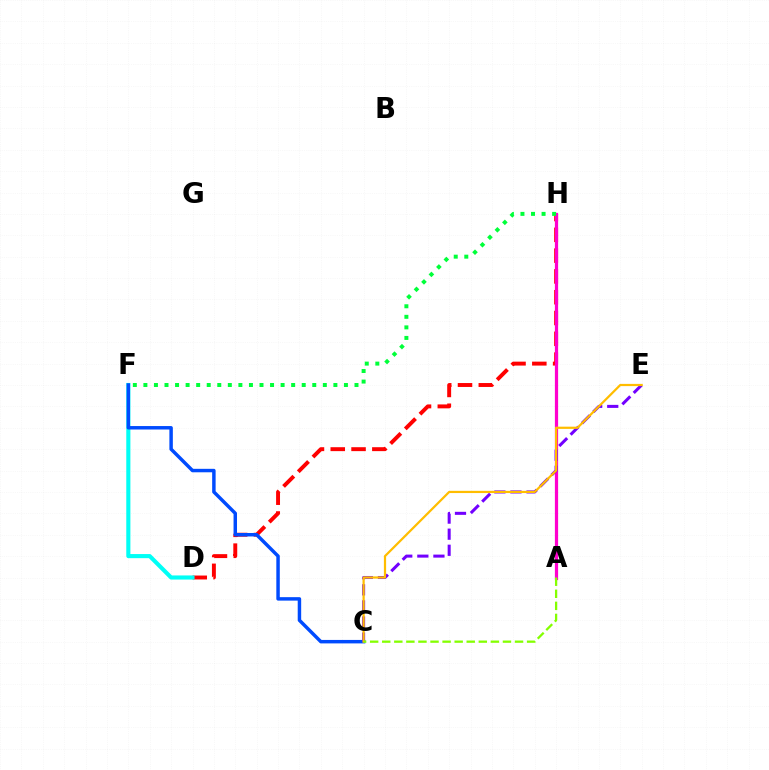{('D', 'H'): [{'color': '#ff0000', 'line_style': 'dashed', 'thickness': 2.82}], ('D', 'F'): [{'color': '#00fff6', 'line_style': 'solid', 'thickness': 2.96}], ('A', 'H'): [{'color': '#ff00cf', 'line_style': 'solid', 'thickness': 2.32}], ('C', 'F'): [{'color': '#004bff', 'line_style': 'solid', 'thickness': 2.49}], ('C', 'E'): [{'color': '#7200ff', 'line_style': 'dashed', 'thickness': 2.18}, {'color': '#ffbd00', 'line_style': 'solid', 'thickness': 1.6}], ('F', 'H'): [{'color': '#00ff39', 'line_style': 'dotted', 'thickness': 2.87}], ('A', 'C'): [{'color': '#84ff00', 'line_style': 'dashed', 'thickness': 1.64}]}